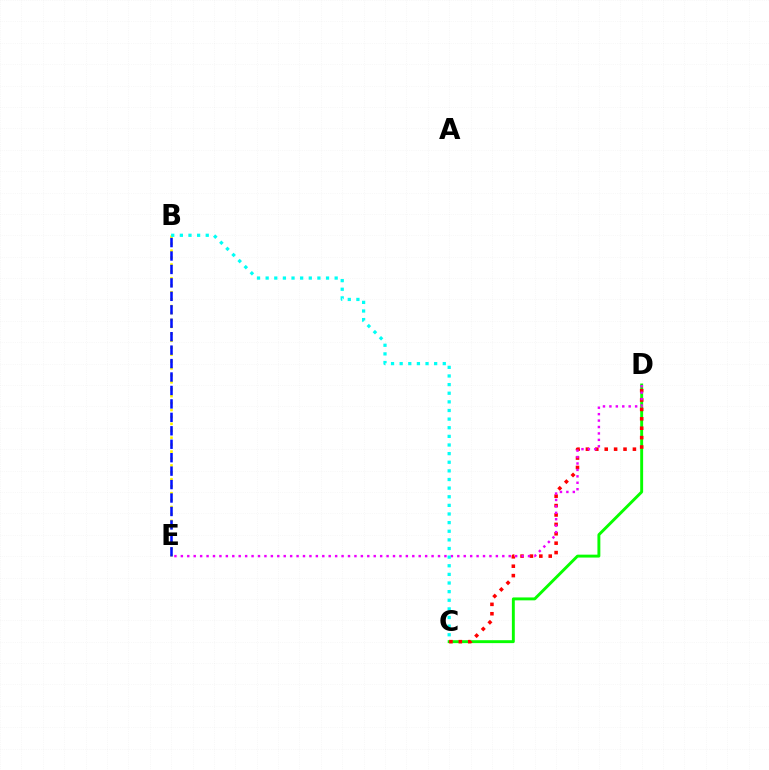{('C', 'D'): [{'color': '#08ff00', 'line_style': 'solid', 'thickness': 2.1}, {'color': '#ff0000', 'line_style': 'dotted', 'thickness': 2.55}], ('B', 'E'): [{'color': '#fcf500', 'line_style': 'dotted', 'thickness': 1.88}, {'color': '#0010ff', 'line_style': 'dashed', 'thickness': 1.83}], ('D', 'E'): [{'color': '#ee00ff', 'line_style': 'dotted', 'thickness': 1.75}], ('B', 'C'): [{'color': '#00fff6', 'line_style': 'dotted', 'thickness': 2.34}]}